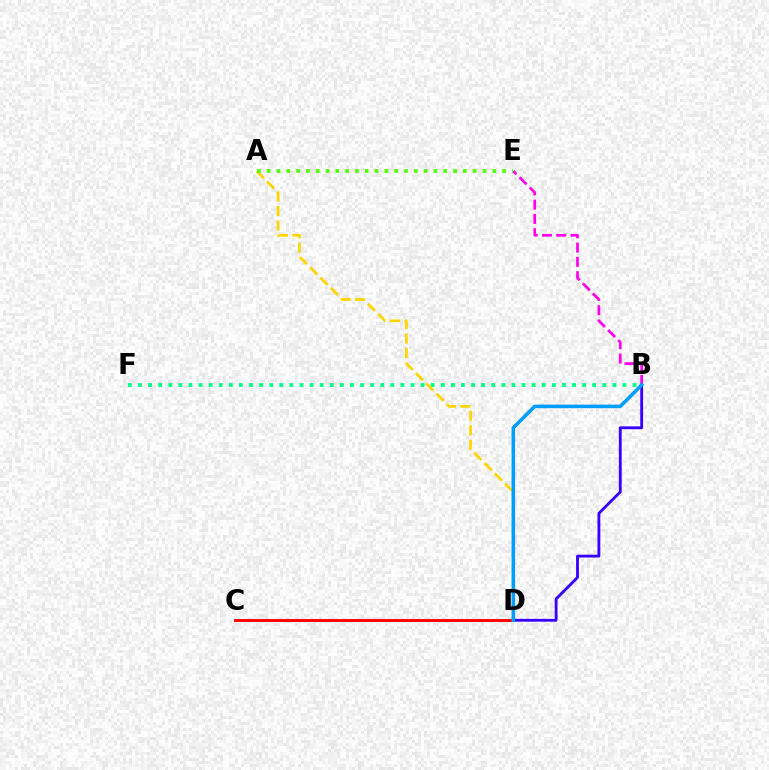{('B', 'F'): [{'color': '#00ff86', 'line_style': 'dotted', 'thickness': 2.74}], ('C', 'D'): [{'color': '#ff0000', 'line_style': 'solid', 'thickness': 2.09}], ('A', 'D'): [{'color': '#ffd500', 'line_style': 'dashed', 'thickness': 1.98}], ('B', 'E'): [{'color': '#ff00ed', 'line_style': 'dashed', 'thickness': 1.94}], ('B', 'D'): [{'color': '#3700ff', 'line_style': 'solid', 'thickness': 2.04}, {'color': '#009eff', 'line_style': 'solid', 'thickness': 2.57}], ('A', 'E'): [{'color': '#4fff00', 'line_style': 'dotted', 'thickness': 2.67}]}